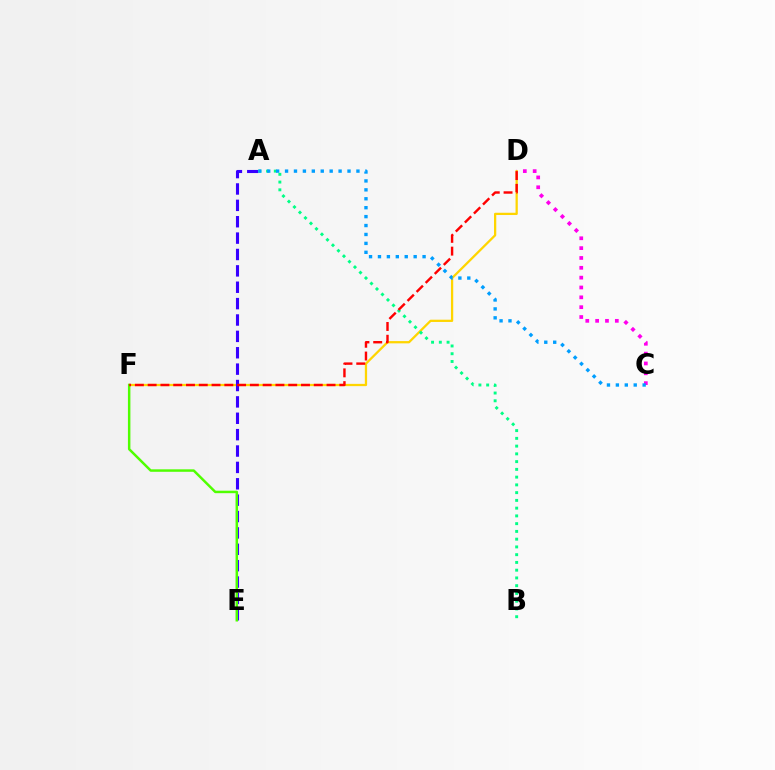{('D', 'F'): [{'color': '#ffd500', 'line_style': 'solid', 'thickness': 1.63}, {'color': '#ff0000', 'line_style': 'dashed', 'thickness': 1.74}], ('A', 'E'): [{'color': '#3700ff', 'line_style': 'dashed', 'thickness': 2.22}], ('A', 'B'): [{'color': '#00ff86', 'line_style': 'dotted', 'thickness': 2.11}], ('C', 'D'): [{'color': '#ff00ed', 'line_style': 'dotted', 'thickness': 2.67}], ('A', 'C'): [{'color': '#009eff', 'line_style': 'dotted', 'thickness': 2.42}], ('E', 'F'): [{'color': '#4fff00', 'line_style': 'solid', 'thickness': 1.78}]}